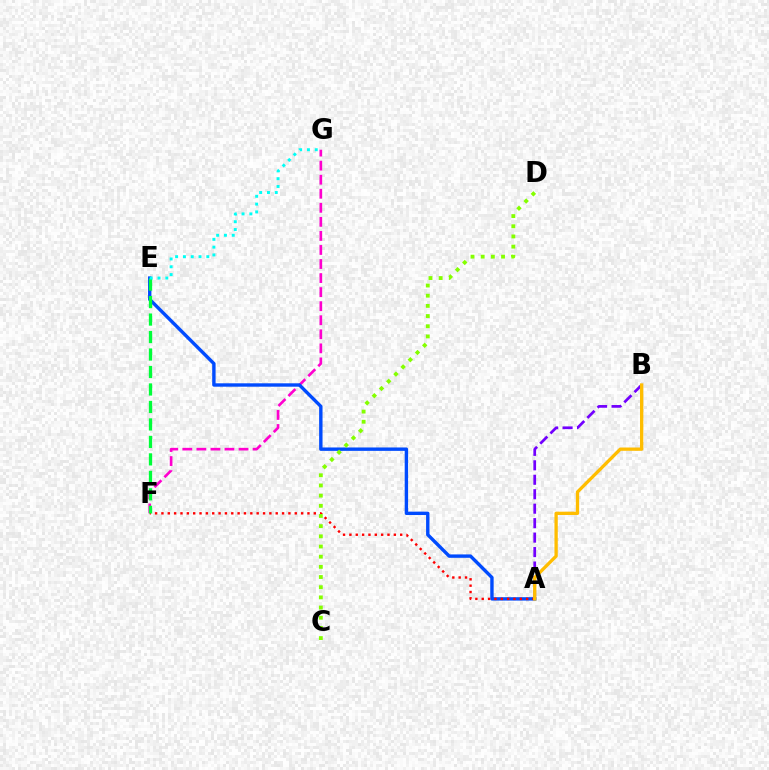{('F', 'G'): [{'color': '#ff00cf', 'line_style': 'dashed', 'thickness': 1.91}], ('A', 'E'): [{'color': '#004bff', 'line_style': 'solid', 'thickness': 2.44}], ('A', 'F'): [{'color': '#ff0000', 'line_style': 'dotted', 'thickness': 1.73}], ('A', 'B'): [{'color': '#7200ff', 'line_style': 'dashed', 'thickness': 1.96}, {'color': '#ffbd00', 'line_style': 'solid', 'thickness': 2.38}], ('E', 'F'): [{'color': '#00ff39', 'line_style': 'dashed', 'thickness': 2.37}], ('C', 'D'): [{'color': '#84ff00', 'line_style': 'dotted', 'thickness': 2.76}], ('E', 'G'): [{'color': '#00fff6', 'line_style': 'dotted', 'thickness': 2.12}]}